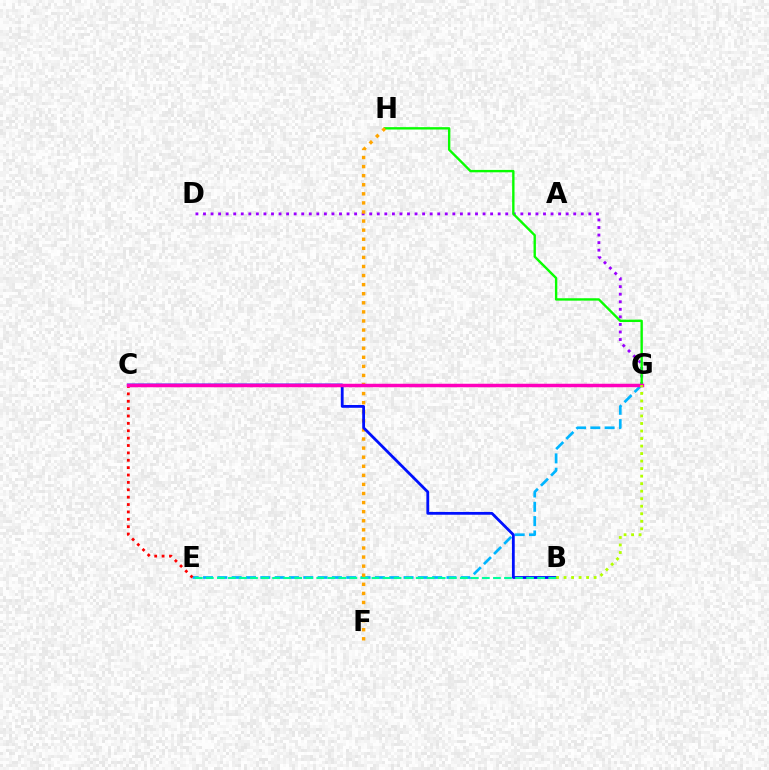{('E', 'G'): [{'color': '#00b5ff', 'line_style': 'dashed', 'thickness': 1.95}], ('D', 'G'): [{'color': '#9b00ff', 'line_style': 'dotted', 'thickness': 2.05}], ('G', 'H'): [{'color': '#08ff00', 'line_style': 'solid', 'thickness': 1.71}], ('F', 'H'): [{'color': '#ffa500', 'line_style': 'dotted', 'thickness': 2.47}], ('C', 'E'): [{'color': '#ff0000', 'line_style': 'dotted', 'thickness': 2.0}], ('B', 'C'): [{'color': '#0010ff', 'line_style': 'solid', 'thickness': 2.01}], ('B', 'E'): [{'color': '#00ff9d', 'line_style': 'dashed', 'thickness': 1.5}], ('C', 'G'): [{'color': '#ff00bd', 'line_style': 'solid', 'thickness': 2.51}], ('B', 'G'): [{'color': '#b3ff00', 'line_style': 'dotted', 'thickness': 2.04}]}